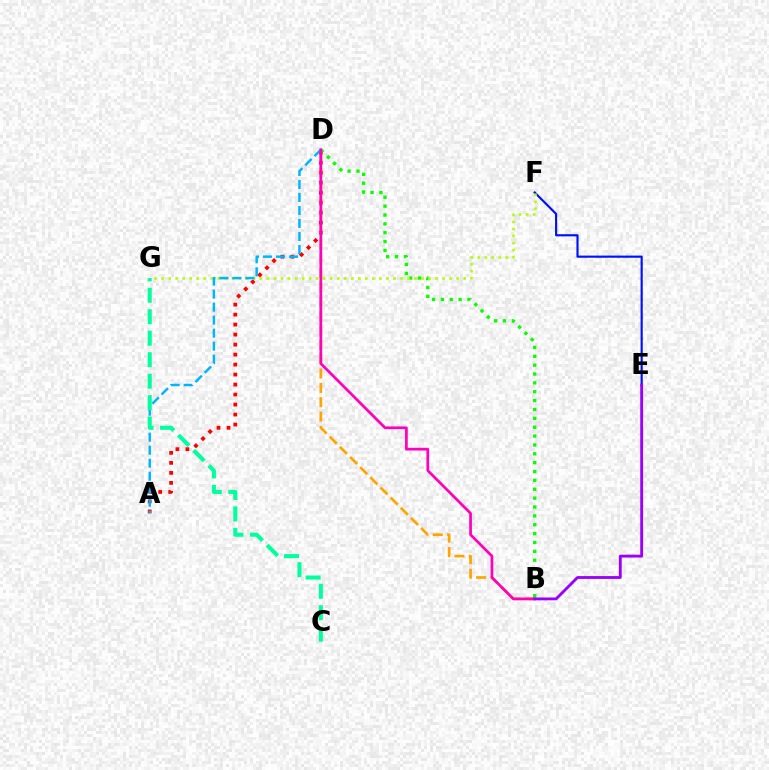{('E', 'F'): [{'color': '#0010ff', 'line_style': 'solid', 'thickness': 1.55}], ('A', 'D'): [{'color': '#ff0000', 'line_style': 'dotted', 'thickness': 2.72}, {'color': '#00b5ff', 'line_style': 'dashed', 'thickness': 1.77}], ('B', 'D'): [{'color': '#08ff00', 'line_style': 'dotted', 'thickness': 2.41}, {'color': '#ffa500', 'line_style': 'dashed', 'thickness': 1.95}, {'color': '#ff00bd', 'line_style': 'solid', 'thickness': 1.95}], ('F', 'G'): [{'color': '#b3ff00', 'line_style': 'dotted', 'thickness': 1.91}], ('C', 'G'): [{'color': '#00ff9d', 'line_style': 'dashed', 'thickness': 2.92}], ('B', 'E'): [{'color': '#9b00ff', 'line_style': 'solid', 'thickness': 2.06}]}